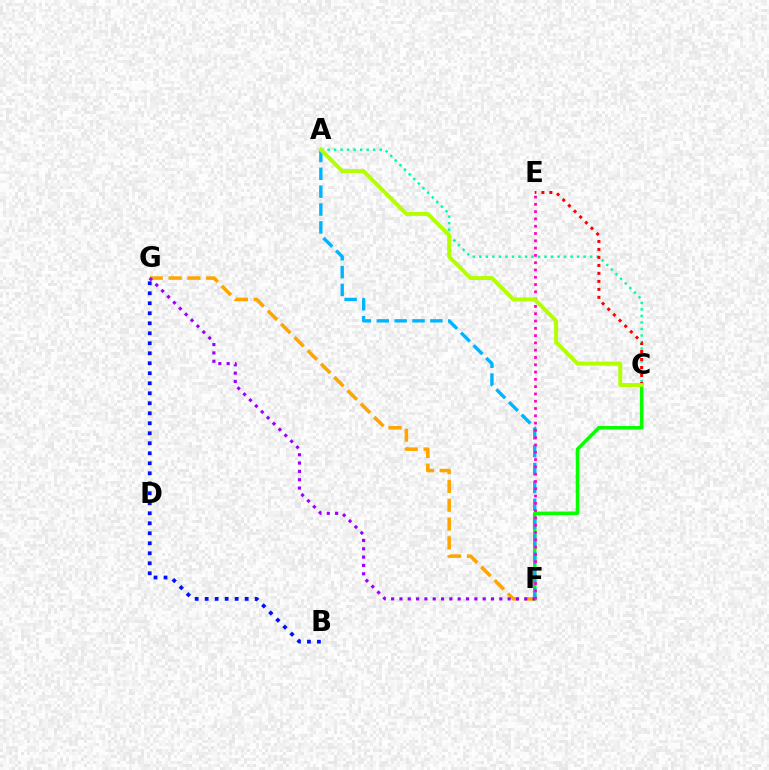{('A', 'C'): [{'color': '#00ff9d', 'line_style': 'dotted', 'thickness': 1.77}, {'color': '#b3ff00', 'line_style': 'solid', 'thickness': 2.85}], ('C', 'F'): [{'color': '#08ff00', 'line_style': 'solid', 'thickness': 2.54}], ('A', 'F'): [{'color': '#00b5ff', 'line_style': 'dashed', 'thickness': 2.43}], ('E', 'F'): [{'color': '#ff00bd', 'line_style': 'dotted', 'thickness': 1.98}], ('F', 'G'): [{'color': '#ffa500', 'line_style': 'dashed', 'thickness': 2.55}, {'color': '#9b00ff', 'line_style': 'dotted', 'thickness': 2.26}], ('C', 'E'): [{'color': '#ff0000', 'line_style': 'dotted', 'thickness': 2.17}], ('B', 'G'): [{'color': '#0010ff', 'line_style': 'dotted', 'thickness': 2.72}]}